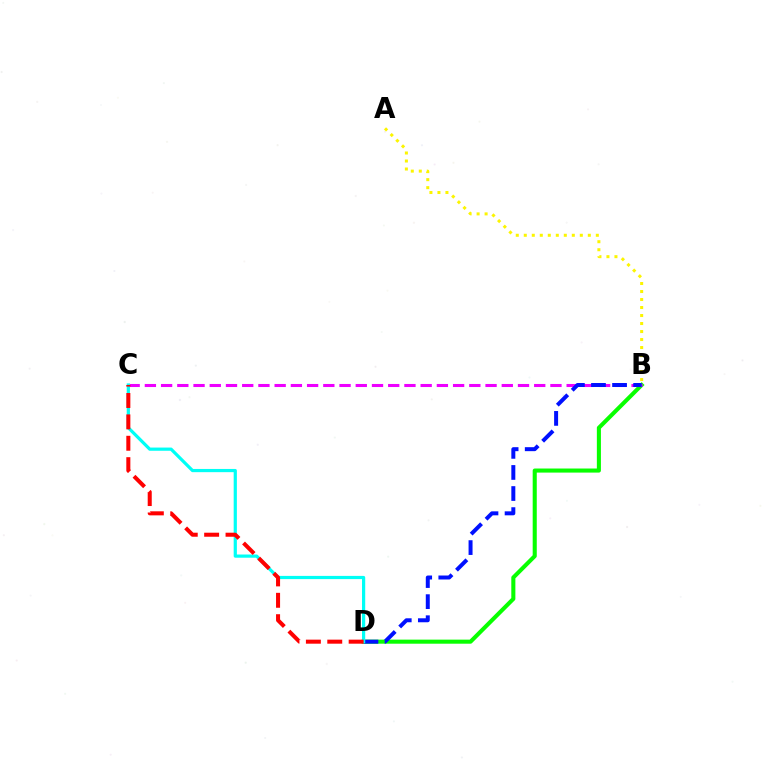{('B', 'D'): [{'color': '#08ff00', 'line_style': 'solid', 'thickness': 2.94}, {'color': '#0010ff', 'line_style': 'dashed', 'thickness': 2.86}], ('A', 'B'): [{'color': '#fcf500', 'line_style': 'dotted', 'thickness': 2.17}], ('B', 'C'): [{'color': '#ee00ff', 'line_style': 'dashed', 'thickness': 2.2}], ('C', 'D'): [{'color': '#00fff6', 'line_style': 'solid', 'thickness': 2.31}, {'color': '#ff0000', 'line_style': 'dashed', 'thickness': 2.91}]}